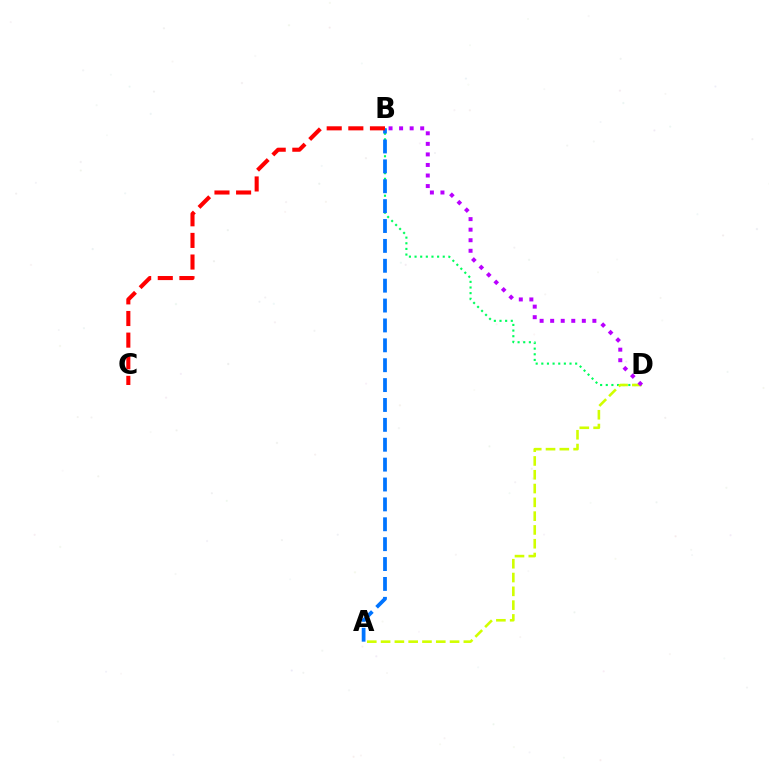{('B', 'D'): [{'color': '#00ff5c', 'line_style': 'dotted', 'thickness': 1.53}, {'color': '#b900ff', 'line_style': 'dotted', 'thickness': 2.87}], ('A', 'D'): [{'color': '#d1ff00', 'line_style': 'dashed', 'thickness': 1.87}], ('A', 'B'): [{'color': '#0074ff', 'line_style': 'dashed', 'thickness': 2.7}], ('B', 'C'): [{'color': '#ff0000', 'line_style': 'dashed', 'thickness': 2.94}]}